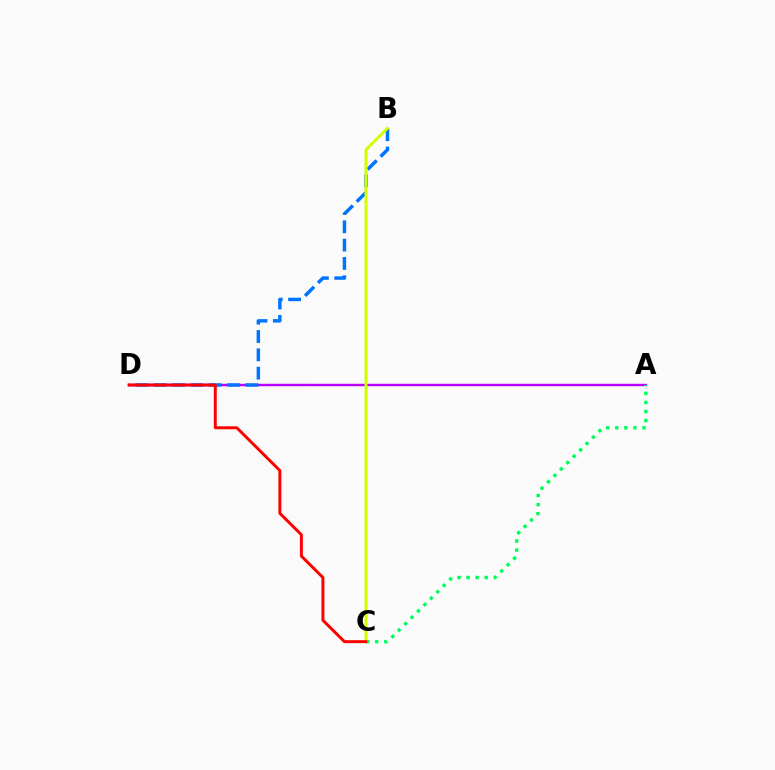{('A', 'D'): [{'color': '#b900ff', 'line_style': 'solid', 'thickness': 1.75}], ('A', 'C'): [{'color': '#00ff5c', 'line_style': 'dotted', 'thickness': 2.46}], ('B', 'D'): [{'color': '#0074ff', 'line_style': 'dashed', 'thickness': 2.49}], ('B', 'C'): [{'color': '#d1ff00', 'line_style': 'solid', 'thickness': 2.1}], ('C', 'D'): [{'color': '#ff0000', 'line_style': 'solid', 'thickness': 2.12}]}